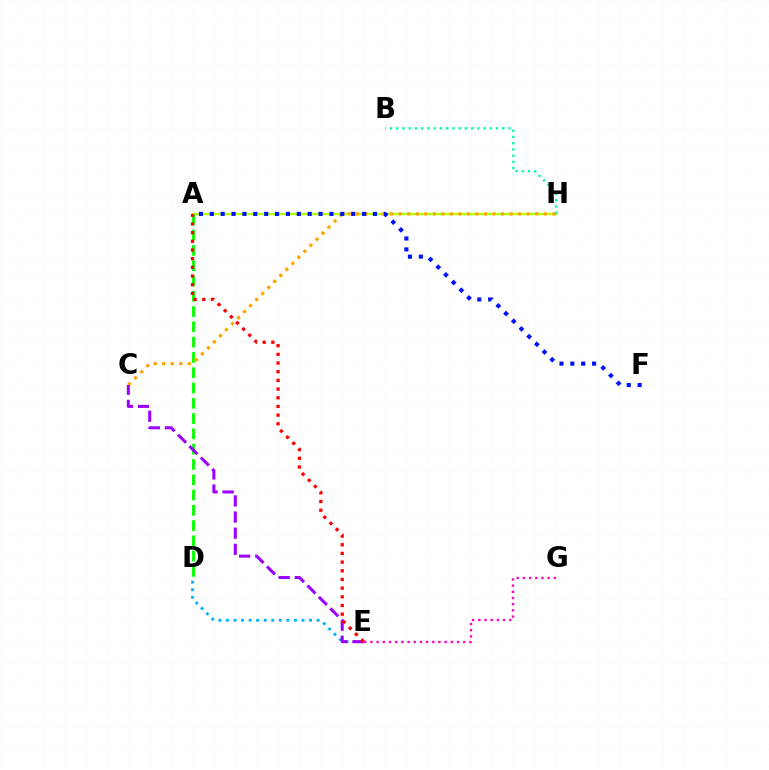{('D', 'E'): [{'color': '#00b5ff', 'line_style': 'dotted', 'thickness': 2.05}], ('E', 'G'): [{'color': '#ff00bd', 'line_style': 'dotted', 'thickness': 1.68}], ('A', 'H'): [{'color': '#b3ff00', 'line_style': 'solid', 'thickness': 1.7}], ('A', 'D'): [{'color': '#08ff00', 'line_style': 'dashed', 'thickness': 2.08}], ('C', 'H'): [{'color': '#ffa500', 'line_style': 'dotted', 'thickness': 2.32}], ('B', 'H'): [{'color': '#00ff9d', 'line_style': 'dotted', 'thickness': 1.69}], ('C', 'E'): [{'color': '#9b00ff', 'line_style': 'dashed', 'thickness': 2.19}], ('A', 'E'): [{'color': '#ff0000', 'line_style': 'dotted', 'thickness': 2.36}], ('A', 'F'): [{'color': '#0010ff', 'line_style': 'dotted', 'thickness': 2.96}]}